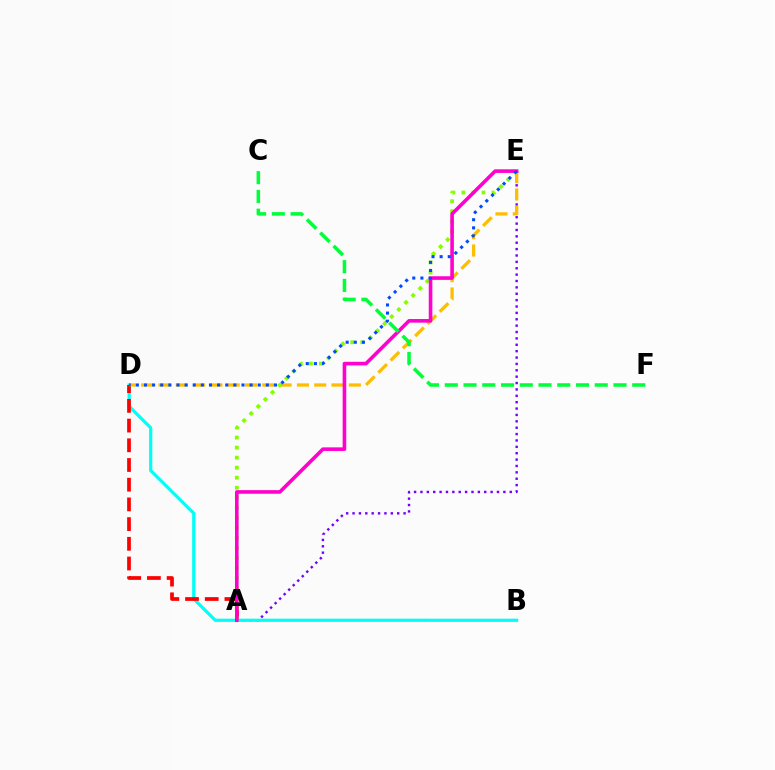{('A', 'E'): [{'color': '#7200ff', 'line_style': 'dotted', 'thickness': 1.73}, {'color': '#84ff00', 'line_style': 'dotted', 'thickness': 2.73}, {'color': '#ff00cf', 'line_style': 'solid', 'thickness': 2.59}], ('B', 'D'): [{'color': '#00fff6', 'line_style': 'solid', 'thickness': 2.3}], ('A', 'D'): [{'color': '#ff0000', 'line_style': 'dashed', 'thickness': 2.68}], ('D', 'E'): [{'color': '#ffbd00', 'line_style': 'dashed', 'thickness': 2.35}, {'color': '#004bff', 'line_style': 'dotted', 'thickness': 2.21}], ('C', 'F'): [{'color': '#00ff39', 'line_style': 'dashed', 'thickness': 2.55}]}